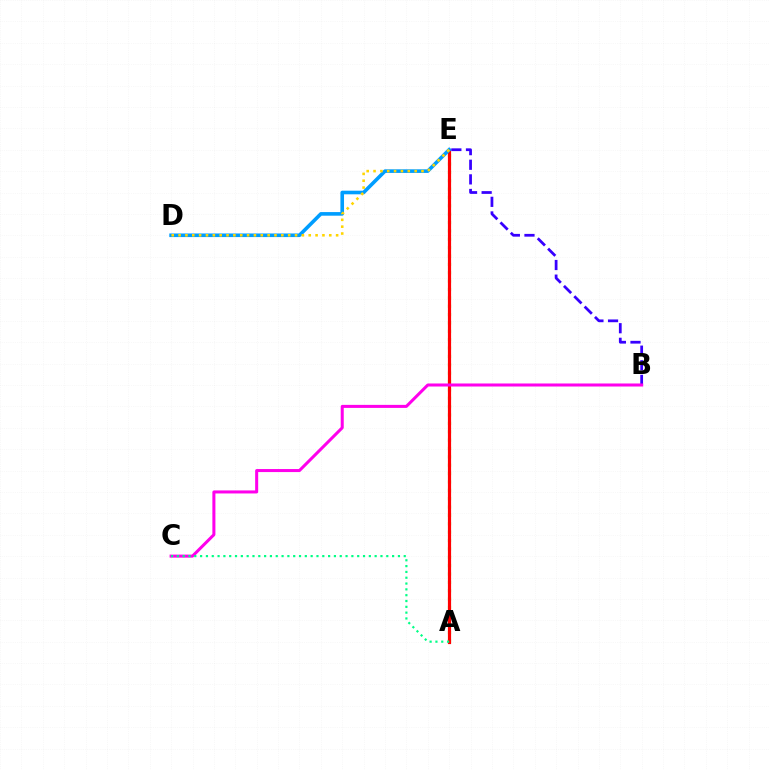{('A', 'E'): [{'color': '#4fff00', 'line_style': 'dotted', 'thickness': 2.27}, {'color': '#ff0000', 'line_style': 'solid', 'thickness': 2.3}], ('D', 'E'): [{'color': '#009eff', 'line_style': 'solid', 'thickness': 2.6}, {'color': '#ffd500', 'line_style': 'dotted', 'thickness': 1.86}], ('B', 'E'): [{'color': '#3700ff', 'line_style': 'dashed', 'thickness': 1.99}], ('B', 'C'): [{'color': '#ff00ed', 'line_style': 'solid', 'thickness': 2.18}], ('A', 'C'): [{'color': '#00ff86', 'line_style': 'dotted', 'thickness': 1.58}]}